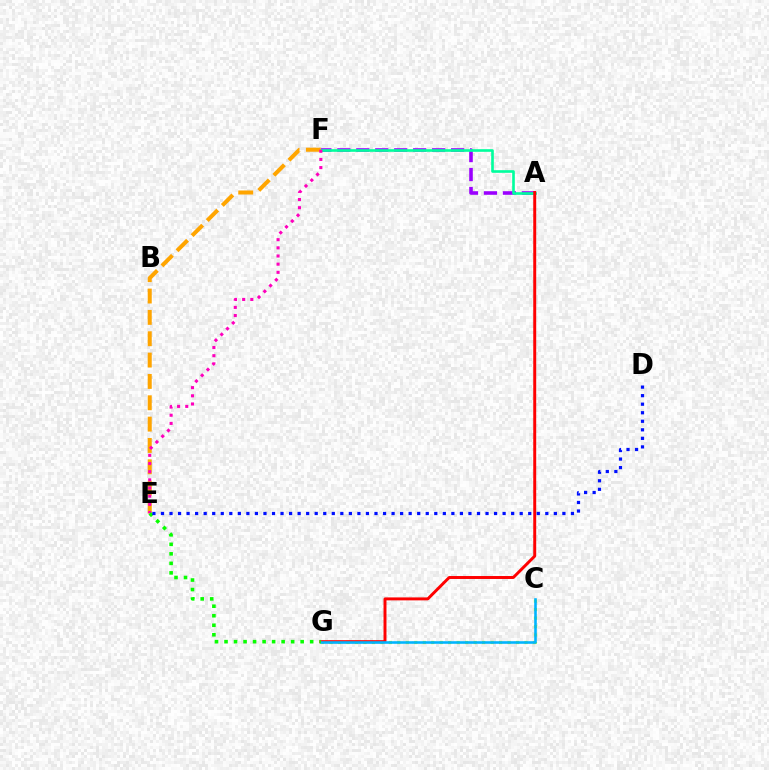{('C', 'G'): [{'color': '#b3ff00', 'line_style': 'dotted', 'thickness': 2.3}, {'color': '#00b5ff', 'line_style': 'solid', 'thickness': 1.87}], ('E', 'F'): [{'color': '#ffa500', 'line_style': 'dashed', 'thickness': 2.9}, {'color': '#ff00bd', 'line_style': 'dotted', 'thickness': 2.22}], ('A', 'F'): [{'color': '#9b00ff', 'line_style': 'dashed', 'thickness': 2.58}, {'color': '#00ff9d', 'line_style': 'solid', 'thickness': 1.9}], ('A', 'G'): [{'color': '#ff0000', 'line_style': 'solid', 'thickness': 2.12}], ('E', 'G'): [{'color': '#08ff00', 'line_style': 'dotted', 'thickness': 2.59}], ('D', 'E'): [{'color': '#0010ff', 'line_style': 'dotted', 'thickness': 2.32}]}